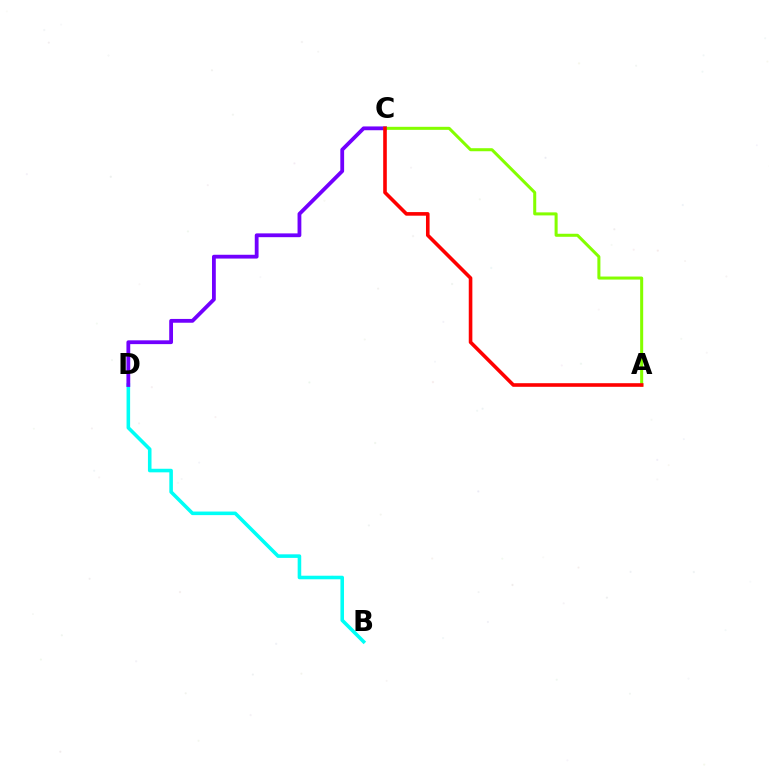{('B', 'D'): [{'color': '#00fff6', 'line_style': 'solid', 'thickness': 2.57}], ('C', 'D'): [{'color': '#7200ff', 'line_style': 'solid', 'thickness': 2.73}], ('A', 'C'): [{'color': '#84ff00', 'line_style': 'solid', 'thickness': 2.18}, {'color': '#ff0000', 'line_style': 'solid', 'thickness': 2.59}]}